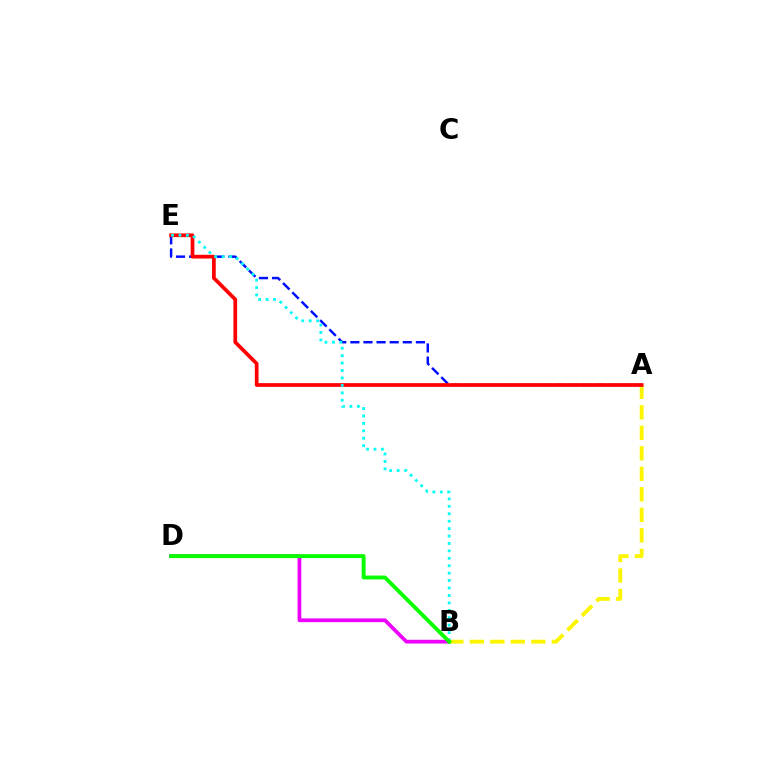{('A', 'E'): [{'color': '#0010ff', 'line_style': 'dashed', 'thickness': 1.78}, {'color': '#ff0000', 'line_style': 'solid', 'thickness': 2.67}], ('B', 'D'): [{'color': '#ee00ff', 'line_style': 'solid', 'thickness': 2.69}, {'color': '#08ff00', 'line_style': 'solid', 'thickness': 2.81}], ('A', 'B'): [{'color': '#fcf500', 'line_style': 'dashed', 'thickness': 2.79}], ('B', 'E'): [{'color': '#00fff6', 'line_style': 'dotted', 'thickness': 2.02}]}